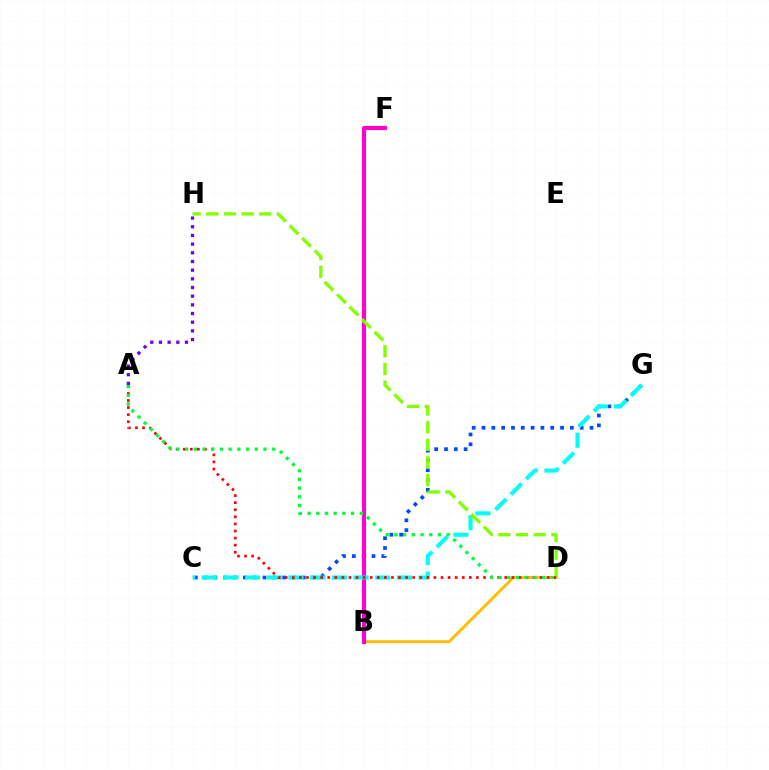{('C', 'G'): [{'color': '#004bff', 'line_style': 'dotted', 'thickness': 2.67}, {'color': '#00fff6', 'line_style': 'dashed', 'thickness': 2.95}], ('B', 'D'): [{'color': '#ffbd00', 'line_style': 'solid', 'thickness': 2.08}], ('B', 'F'): [{'color': '#ff00cf', 'line_style': 'solid', 'thickness': 2.97}], ('A', 'H'): [{'color': '#7200ff', 'line_style': 'dotted', 'thickness': 2.36}], ('D', 'H'): [{'color': '#84ff00', 'line_style': 'dashed', 'thickness': 2.4}], ('A', 'D'): [{'color': '#ff0000', 'line_style': 'dotted', 'thickness': 1.92}, {'color': '#00ff39', 'line_style': 'dotted', 'thickness': 2.36}]}